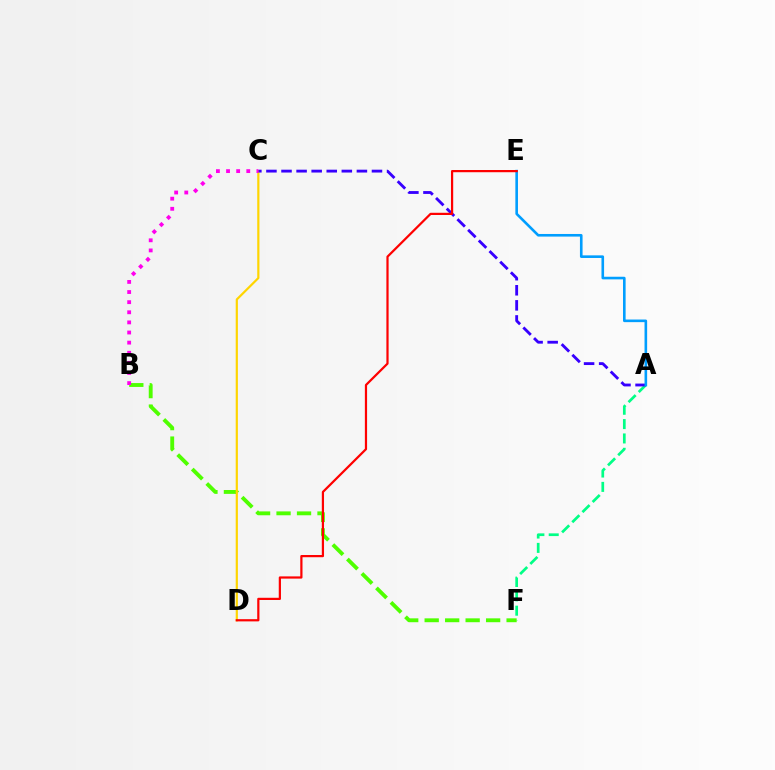{('A', 'F'): [{'color': '#00ff86', 'line_style': 'dashed', 'thickness': 1.95}], ('B', 'F'): [{'color': '#4fff00', 'line_style': 'dashed', 'thickness': 2.78}], ('C', 'D'): [{'color': '#ffd500', 'line_style': 'solid', 'thickness': 1.58}], ('A', 'C'): [{'color': '#3700ff', 'line_style': 'dashed', 'thickness': 2.05}], ('A', 'E'): [{'color': '#009eff', 'line_style': 'solid', 'thickness': 1.88}], ('D', 'E'): [{'color': '#ff0000', 'line_style': 'solid', 'thickness': 1.6}], ('B', 'C'): [{'color': '#ff00ed', 'line_style': 'dotted', 'thickness': 2.75}]}